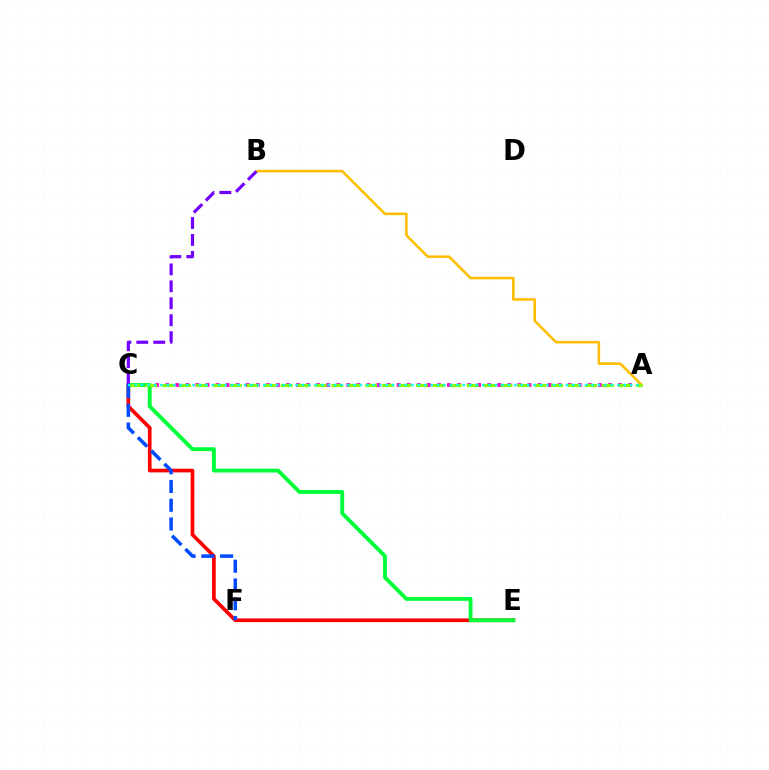{('A', 'C'): [{'color': '#ff00cf', 'line_style': 'dotted', 'thickness': 2.73}, {'color': '#84ff00', 'line_style': 'dashed', 'thickness': 2.3}, {'color': '#00fff6', 'line_style': 'dotted', 'thickness': 1.75}], ('C', 'E'): [{'color': '#ff0000', 'line_style': 'solid', 'thickness': 2.65}, {'color': '#00ff39', 'line_style': 'solid', 'thickness': 2.79}], ('A', 'B'): [{'color': '#ffbd00', 'line_style': 'solid', 'thickness': 1.84}], ('C', 'F'): [{'color': '#004bff', 'line_style': 'dashed', 'thickness': 2.55}], ('B', 'C'): [{'color': '#7200ff', 'line_style': 'dashed', 'thickness': 2.3}]}